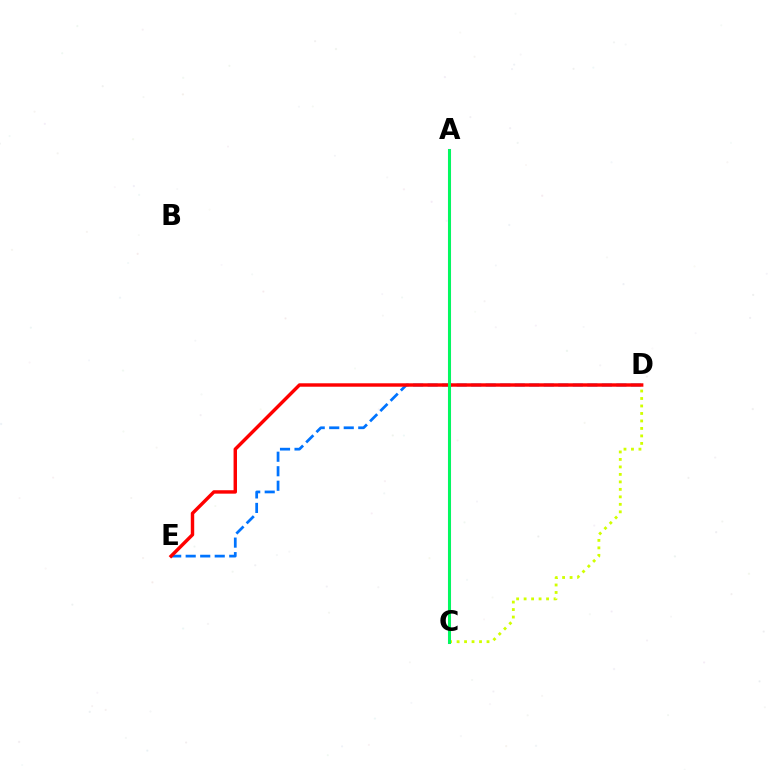{('C', 'D'): [{'color': '#d1ff00', 'line_style': 'dotted', 'thickness': 2.03}], ('A', 'C'): [{'color': '#b900ff', 'line_style': 'solid', 'thickness': 2.2}, {'color': '#00ff5c', 'line_style': 'solid', 'thickness': 2.11}], ('D', 'E'): [{'color': '#0074ff', 'line_style': 'dashed', 'thickness': 1.97}, {'color': '#ff0000', 'line_style': 'solid', 'thickness': 2.47}]}